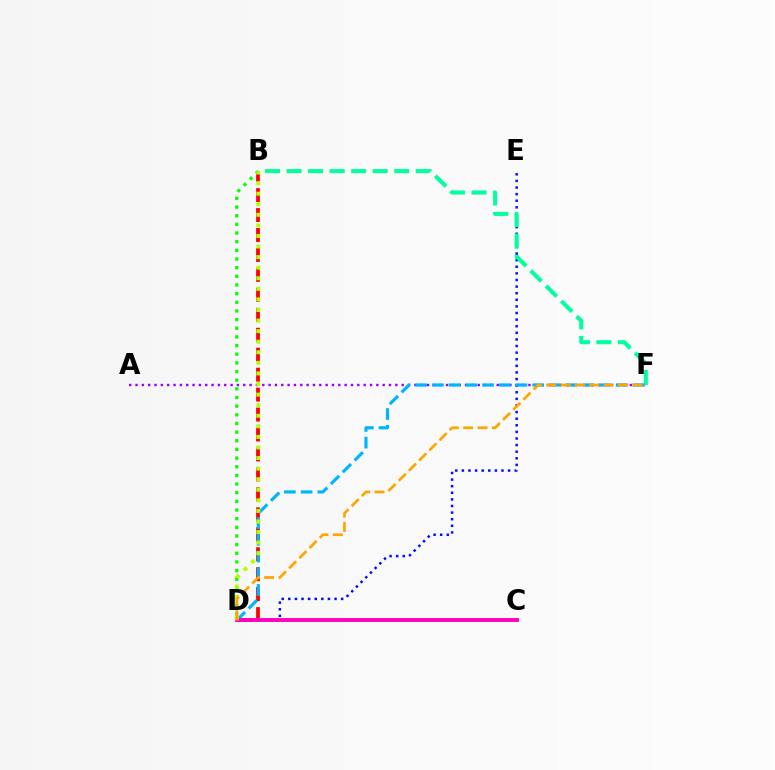{('D', 'E'): [{'color': '#0010ff', 'line_style': 'dotted', 'thickness': 1.79}], ('A', 'F'): [{'color': '#9b00ff', 'line_style': 'dotted', 'thickness': 1.72}], ('B', 'F'): [{'color': '#00ff9d', 'line_style': 'dashed', 'thickness': 2.93}], ('B', 'D'): [{'color': '#ff0000', 'line_style': 'dashed', 'thickness': 2.71}, {'color': '#08ff00', 'line_style': 'dotted', 'thickness': 2.35}, {'color': '#b3ff00', 'line_style': 'dotted', 'thickness': 2.87}], ('D', 'F'): [{'color': '#00b5ff', 'line_style': 'dashed', 'thickness': 2.27}, {'color': '#ffa500', 'line_style': 'dashed', 'thickness': 1.95}], ('C', 'D'): [{'color': '#ff00bd', 'line_style': 'solid', 'thickness': 2.8}]}